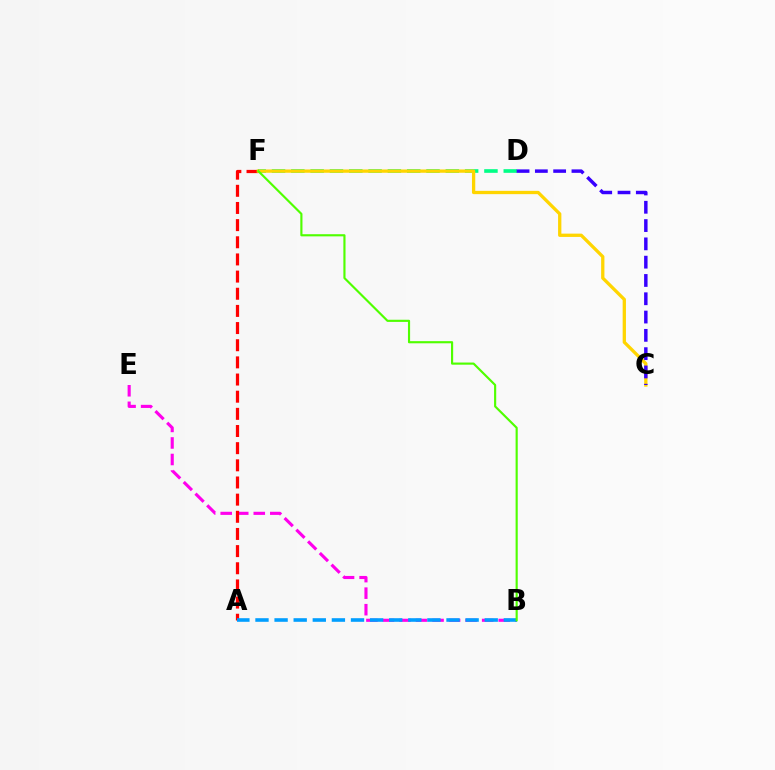{('B', 'E'): [{'color': '#ff00ed', 'line_style': 'dashed', 'thickness': 2.25}], ('D', 'F'): [{'color': '#00ff86', 'line_style': 'dashed', 'thickness': 2.62}], ('A', 'F'): [{'color': '#ff0000', 'line_style': 'dashed', 'thickness': 2.33}], ('C', 'F'): [{'color': '#ffd500', 'line_style': 'solid', 'thickness': 2.37}], ('A', 'B'): [{'color': '#009eff', 'line_style': 'dashed', 'thickness': 2.6}], ('C', 'D'): [{'color': '#3700ff', 'line_style': 'dashed', 'thickness': 2.49}], ('B', 'F'): [{'color': '#4fff00', 'line_style': 'solid', 'thickness': 1.55}]}